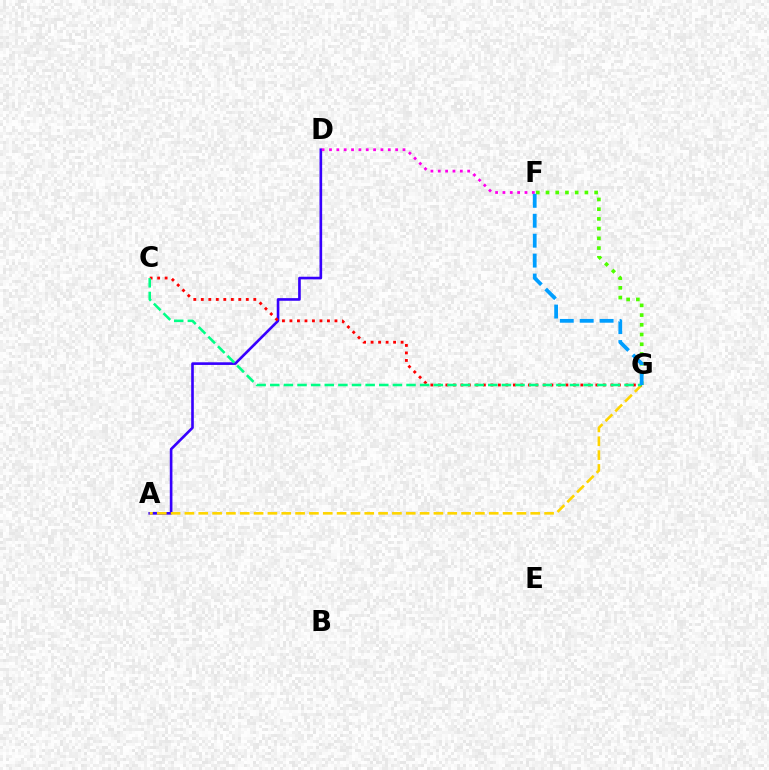{('A', 'D'): [{'color': '#3700ff', 'line_style': 'solid', 'thickness': 1.9}], ('D', 'F'): [{'color': '#ff00ed', 'line_style': 'dotted', 'thickness': 2.0}], ('F', 'G'): [{'color': '#4fff00', 'line_style': 'dotted', 'thickness': 2.64}, {'color': '#009eff', 'line_style': 'dashed', 'thickness': 2.71}], ('A', 'G'): [{'color': '#ffd500', 'line_style': 'dashed', 'thickness': 1.88}], ('C', 'G'): [{'color': '#ff0000', 'line_style': 'dotted', 'thickness': 2.04}, {'color': '#00ff86', 'line_style': 'dashed', 'thickness': 1.85}]}